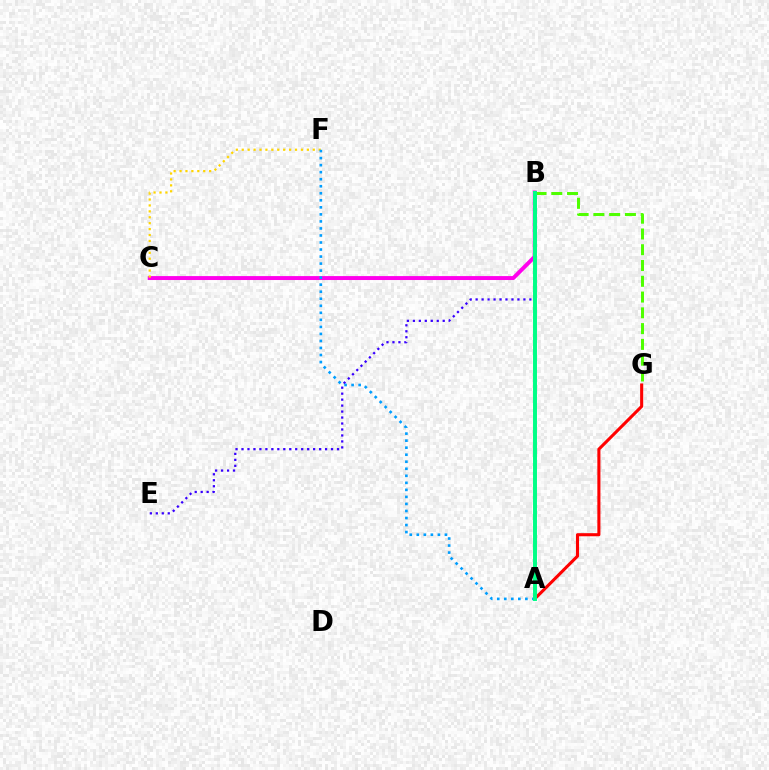{('A', 'G'): [{'color': '#ff0000', 'line_style': 'solid', 'thickness': 2.22}], ('B', 'G'): [{'color': '#4fff00', 'line_style': 'dashed', 'thickness': 2.14}], ('B', 'C'): [{'color': '#ff00ed', 'line_style': 'solid', 'thickness': 2.83}], ('C', 'F'): [{'color': '#ffd500', 'line_style': 'dotted', 'thickness': 1.61}], ('B', 'E'): [{'color': '#3700ff', 'line_style': 'dotted', 'thickness': 1.62}], ('A', 'F'): [{'color': '#009eff', 'line_style': 'dotted', 'thickness': 1.91}], ('A', 'B'): [{'color': '#00ff86', 'line_style': 'solid', 'thickness': 2.85}]}